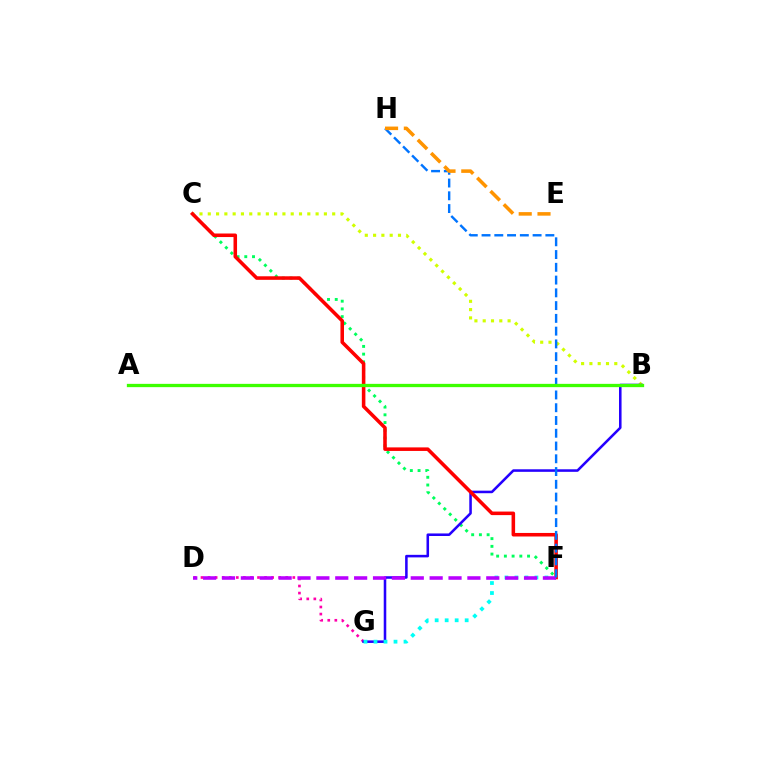{('C', 'F'): [{'color': '#00ff5c', 'line_style': 'dotted', 'thickness': 2.1}, {'color': '#ff0000', 'line_style': 'solid', 'thickness': 2.56}], ('D', 'G'): [{'color': '#ff00ac', 'line_style': 'dotted', 'thickness': 1.92}], ('B', 'C'): [{'color': '#d1ff00', 'line_style': 'dotted', 'thickness': 2.25}], ('B', 'G'): [{'color': '#2500ff', 'line_style': 'solid', 'thickness': 1.84}], ('F', 'G'): [{'color': '#00fff6', 'line_style': 'dotted', 'thickness': 2.72}], ('D', 'F'): [{'color': '#b900ff', 'line_style': 'dashed', 'thickness': 2.56}], ('F', 'H'): [{'color': '#0074ff', 'line_style': 'dashed', 'thickness': 1.73}], ('A', 'B'): [{'color': '#3dff00', 'line_style': 'solid', 'thickness': 2.37}], ('E', 'H'): [{'color': '#ff9400', 'line_style': 'dashed', 'thickness': 2.55}]}